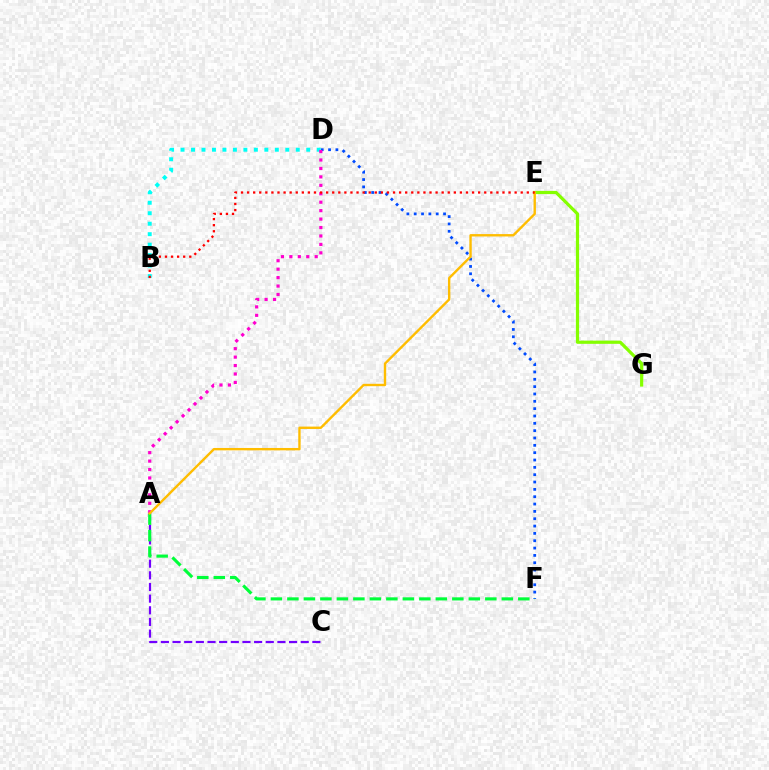{('D', 'F'): [{'color': '#004bff', 'line_style': 'dotted', 'thickness': 1.99}], ('E', 'G'): [{'color': '#84ff00', 'line_style': 'solid', 'thickness': 2.31}], ('A', 'C'): [{'color': '#7200ff', 'line_style': 'dashed', 'thickness': 1.58}], ('A', 'F'): [{'color': '#00ff39', 'line_style': 'dashed', 'thickness': 2.24}], ('B', 'D'): [{'color': '#00fff6', 'line_style': 'dotted', 'thickness': 2.85}], ('A', 'D'): [{'color': '#ff00cf', 'line_style': 'dotted', 'thickness': 2.29}], ('A', 'E'): [{'color': '#ffbd00', 'line_style': 'solid', 'thickness': 1.72}], ('B', 'E'): [{'color': '#ff0000', 'line_style': 'dotted', 'thickness': 1.65}]}